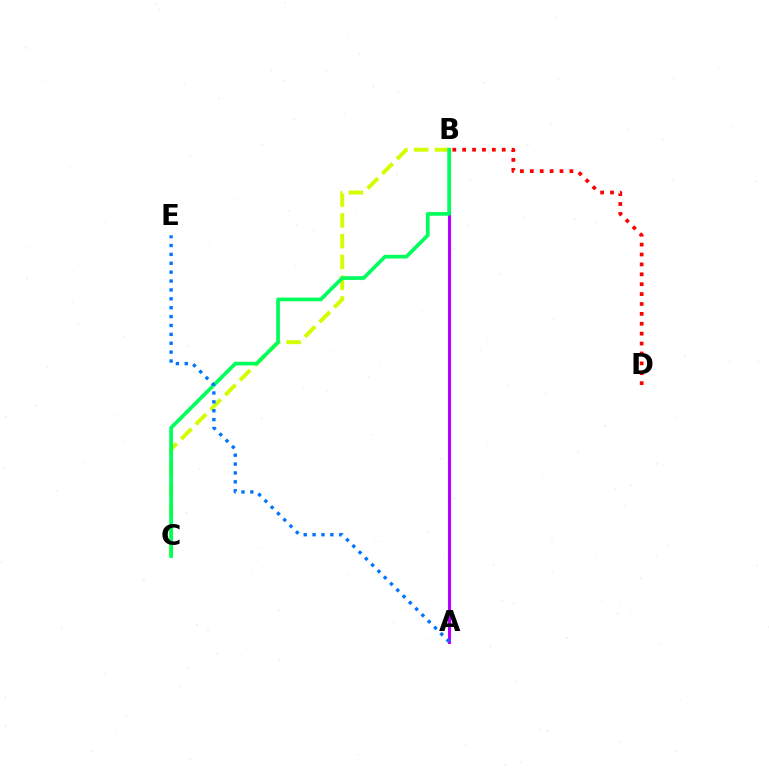{('B', 'C'): [{'color': '#d1ff00', 'line_style': 'dashed', 'thickness': 2.82}, {'color': '#00ff5c', 'line_style': 'solid', 'thickness': 2.65}], ('A', 'B'): [{'color': '#b900ff', 'line_style': 'solid', 'thickness': 2.22}], ('B', 'D'): [{'color': '#ff0000', 'line_style': 'dotted', 'thickness': 2.69}], ('A', 'E'): [{'color': '#0074ff', 'line_style': 'dotted', 'thickness': 2.41}]}